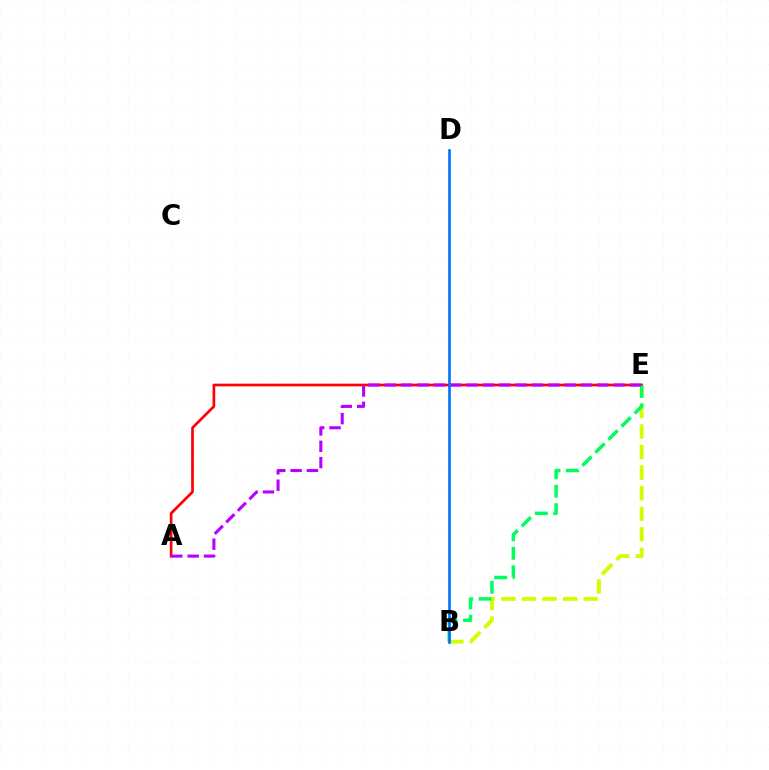{('A', 'E'): [{'color': '#ff0000', 'line_style': 'solid', 'thickness': 1.93}, {'color': '#b900ff', 'line_style': 'dashed', 'thickness': 2.22}], ('B', 'E'): [{'color': '#d1ff00', 'line_style': 'dashed', 'thickness': 2.8}, {'color': '#00ff5c', 'line_style': 'dashed', 'thickness': 2.51}], ('B', 'D'): [{'color': '#0074ff', 'line_style': 'solid', 'thickness': 1.91}]}